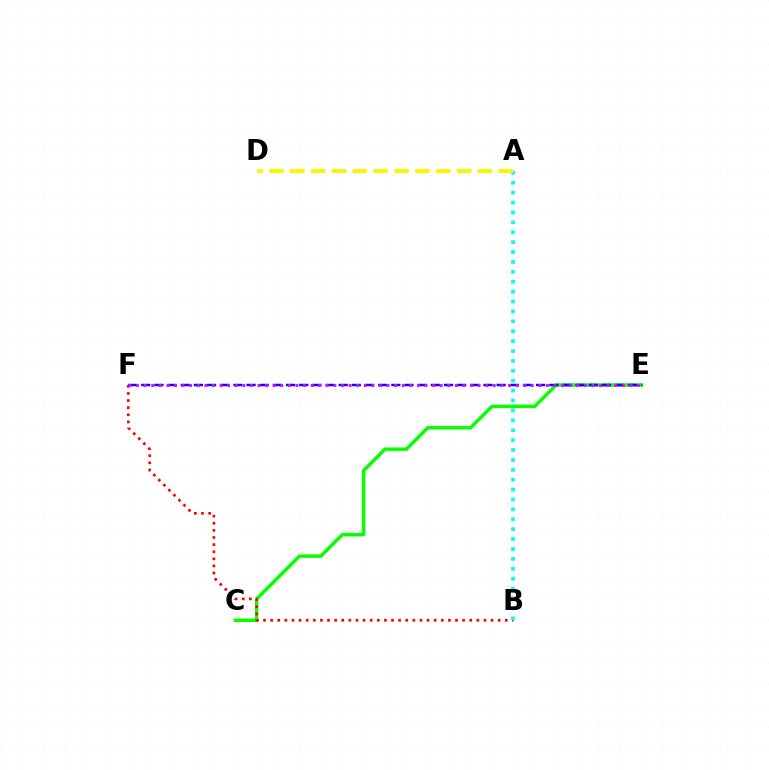{('C', 'E'): [{'color': '#08ff00', 'line_style': 'solid', 'thickness': 2.49}], ('B', 'F'): [{'color': '#ff0000', 'line_style': 'dotted', 'thickness': 1.93}], ('E', 'F'): [{'color': '#0010ff', 'line_style': 'dashed', 'thickness': 1.79}, {'color': '#ee00ff', 'line_style': 'dotted', 'thickness': 2.06}], ('A', 'B'): [{'color': '#00fff6', 'line_style': 'dotted', 'thickness': 2.69}], ('A', 'D'): [{'color': '#fcf500', 'line_style': 'dashed', 'thickness': 2.83}]}